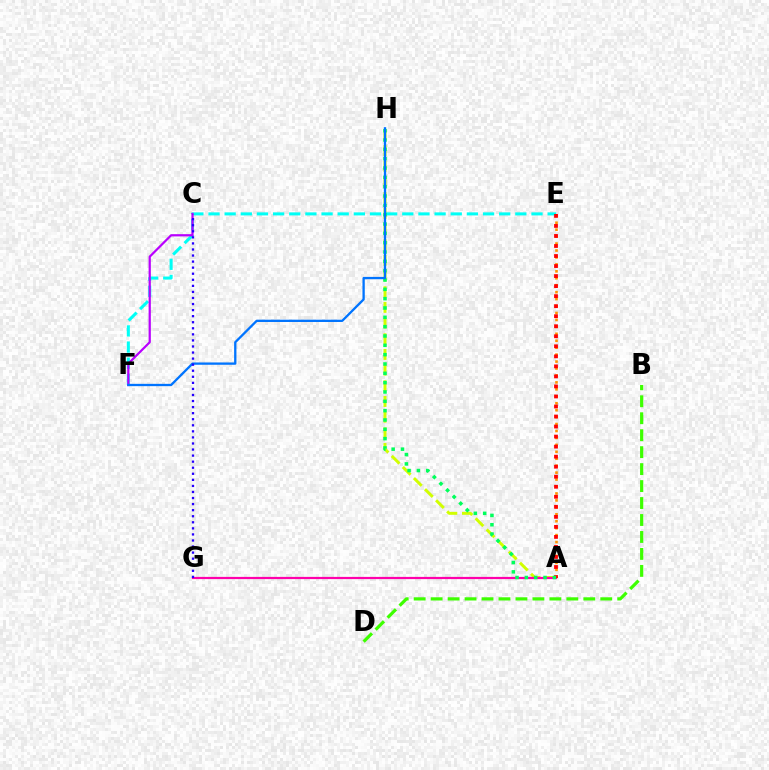{('A', 'H'): [{'color': '#d1ff00', 'line_style': 'dashed', 'thickness': 2.13}, {'color': '#00ff5c', 'line_style': 'dotted', 'thickness': 2.54}], ('E', 'F'): [{'color': '#00fff6', 'line_style': 'dashed', 'thickness': 2.19}], ('C', 'F'): [{'color': '#b900ff', 'line_style': 'solid', 'thickness': 1.61}], ('A', 'G'): [{'color': '#ff00ac', 'line_style': 'solid', 'thickness': 1.59}], ('A', 'E'): [{'color': '#ff9400', 'line_style': 'dotted', 'thickness': 1.89}, {'color': '#ff0000', 'line_style': 'dotted', 'thickness': 2.73}], ('B', 'D'): [{'color': '#3dff00', 'line_style': 'dashed', 'thickness': 2.3}], ('F', 'H'): [{'color': '#0074ff', 'line_style': 'solid', 'thickness': 1.66}], ('C', 'G'): [{'color': '#2500ff', 'line_style': 'dotted', 'thickness': 1.65}]}